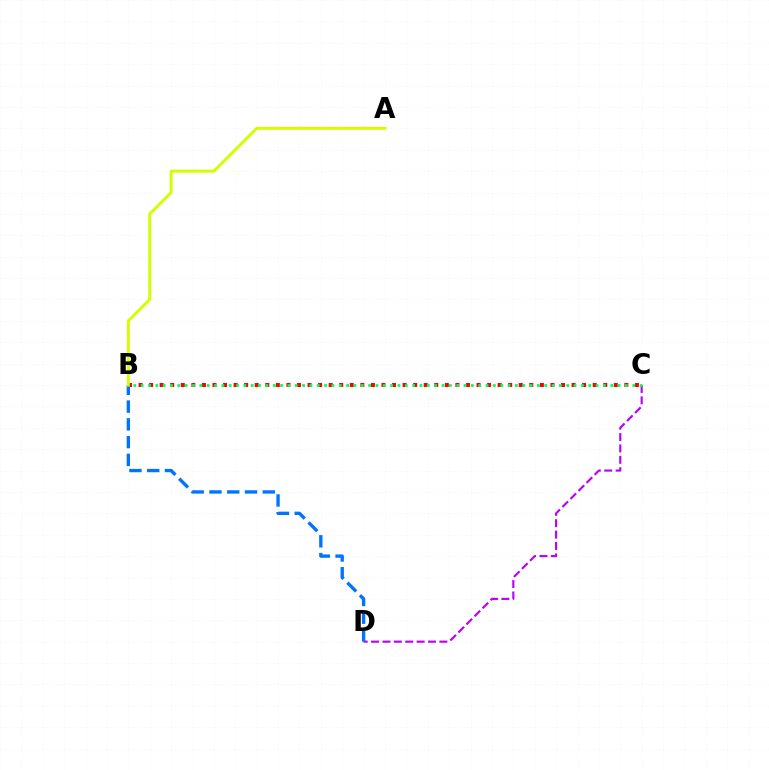{('B', 'C'): [{'color': '#ff0000', 'line_style': 'dotted', 'thickness': 2.87}, {'color': '#00ff5c', 'line_style': 'dotted', 'thickness': 1.99}], ('C', 'D'): [{'color': '#b900ff', 'line_style': 'dashed', 'thickness': 1.55}], ('B', 'D'): [{'color': '#0074ff', 'line_style': 'dashed', 'thickness': 2.41}], ('A', 'B'): [{'color': '#d1ff00', 'line_style': 'solid', 'thickness': 2.13}]}